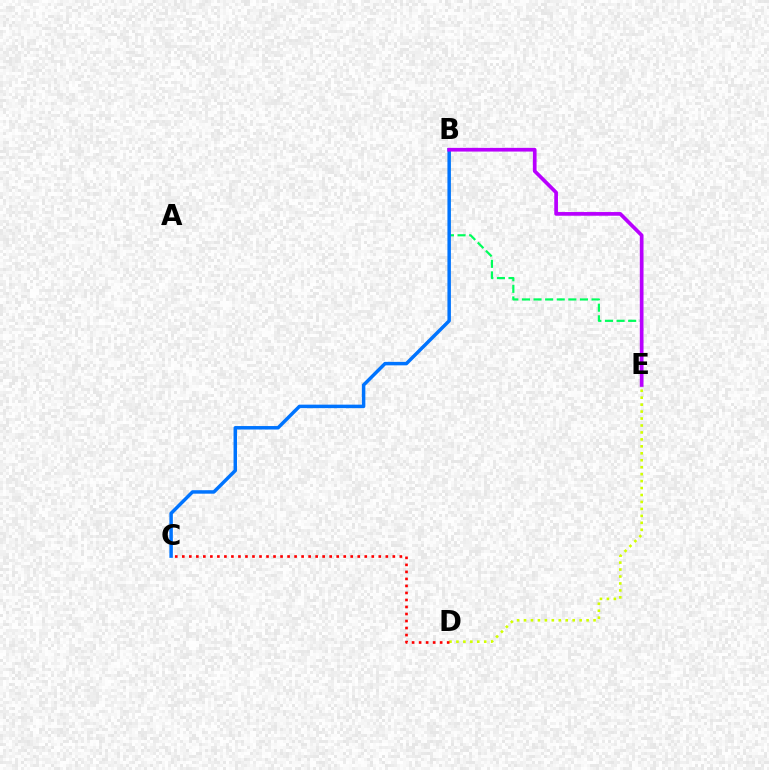{('B', 'E'): [{'color': '#00ff5c', 'line_style': 'dashed', 'thickness': 1.58}, {'color': '#b900ff', 'line_style': 'solid', 'thickness': 2.66}], ('B', 'C'): [{'color': '#0074ff', 'line_style': 'solid', 'thickness': 2.5}], ('D', 'E'): [{'color': '#d1ff00', 'line_style': 'dotted', 'thickness': 1.89}], ('C', 'D'): [{'color': '#ff0000', 'line_style': 'dotted', 'thickness': 1.91}]}